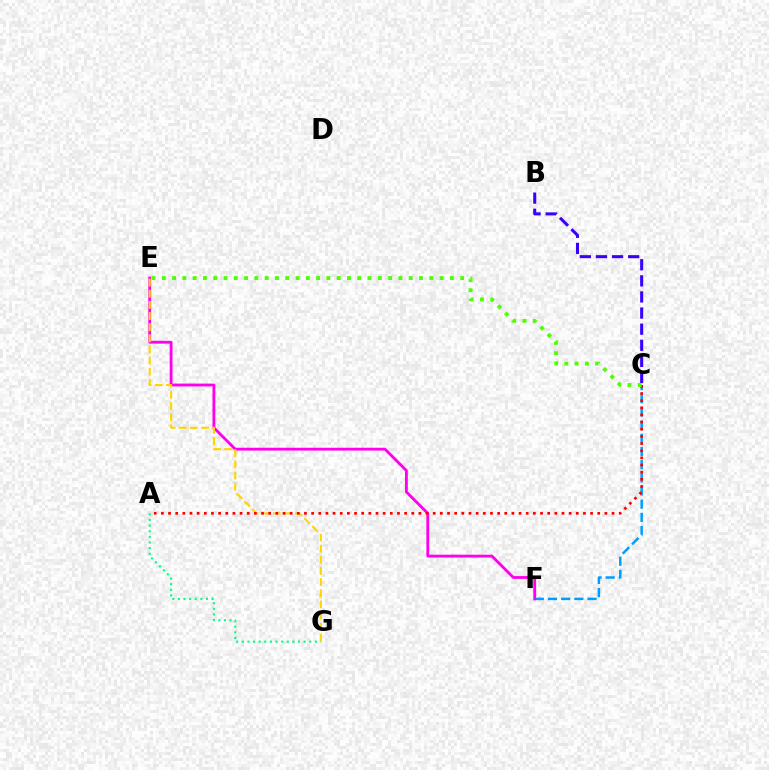{('C', 'F'): [{'color': '#009eff', 'line_style': 'dashed', 'thickness': 1.79}], ('B', 'C'): [{'color': '#3700ff', 'line_style': 'dashed', 'thickness': 2.19}], ('A', 'G'): [{'color': '#00ff86', 'line_style': 'dotted', 'thickness': 1.53}], ('E', 'F'): [{'color': '#ff00ed', 'line_style': 'solid', 'thickness': 2.04}], ('E', 'G'): [{'color': '#ffd500', 'line_style': 'dashed', 'thickness': 1.51}], ('A', 'C'): [{'color': '#ff0000', 'line_style': 'dotted', 'thickness': 1.94}], ('C', 'E'): [{'color': '#4fff00', 'line_style': 'dotted', 'thickness': 2.8}]}